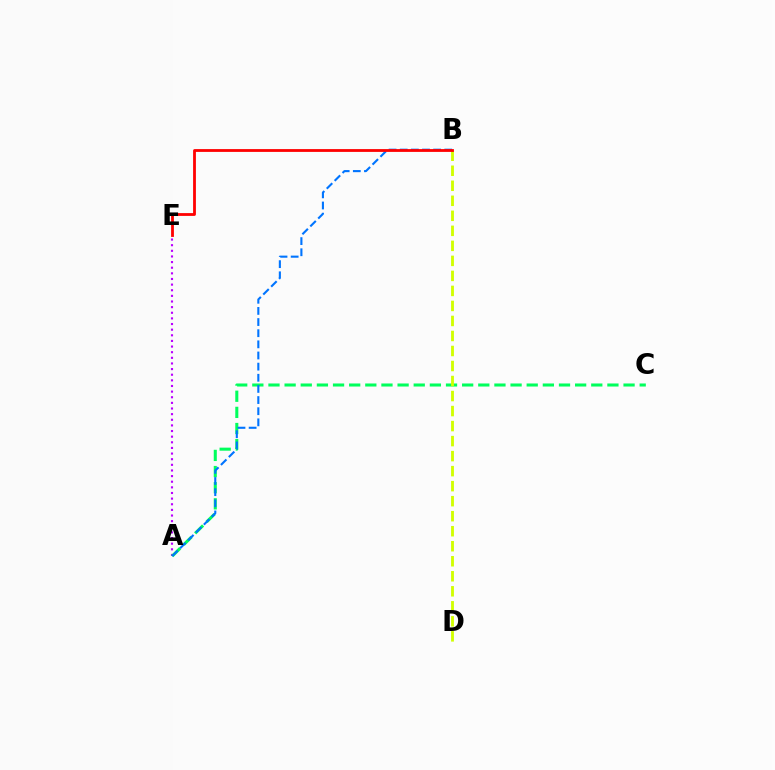{('A', 'E'): [{'color': '#b900ff', 'line_style': 'dotted', 'thickness': 1.53}], ('A', 'C'): [{'color': '#00ff5c', 'line_style': 'dashed', 'thickness': 2.19}], ('B', 'D'): [{'color': '#d1ff00', 'line_style': 'dashed', 'thickness': 2.04}], ('A', 'B'): [{'color': '#0074ff', 'line_style': 'dashed', 'thickness': 1.51}], ('B', 'E'): [{'color': '#ff0000', 'line_style': 'solid', 'thickness': 2.02}]}